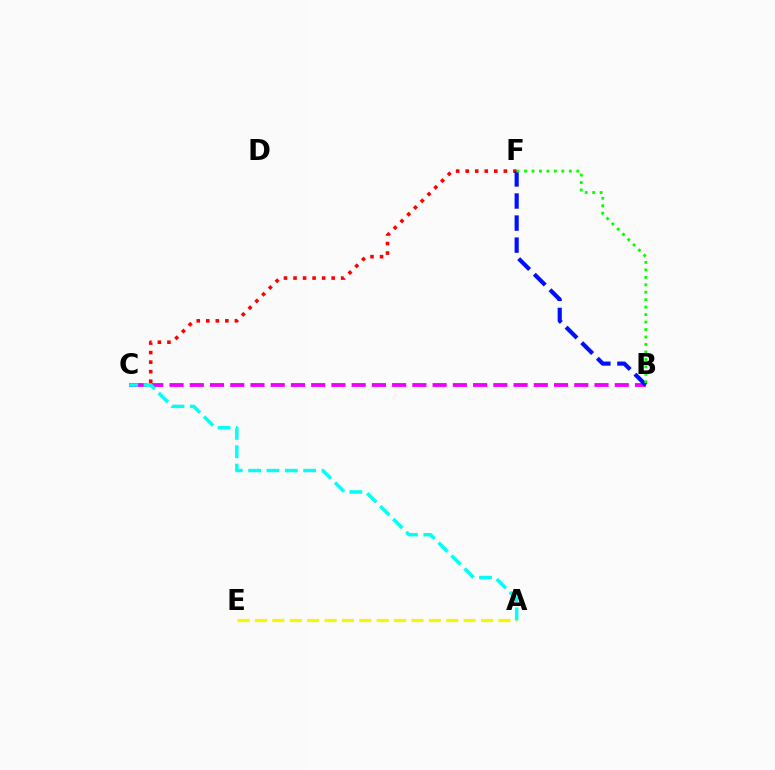{('C', 'F'): [{'color': '#ff0000', 'line_style': 'dotted', 'thickness': 2.59}], ('B', 'C'): [{'color': '#ee00ff', 'line_style': 'dashed', 'thickness': 2.75}], ('A', 'E'): [{'color': '#fcf500', 'line_style': 'dashed', 'thickness': 2.36}], ('B', 'F'): [{'color': '#0010ff', 'line_style': 'dashed', 'thickness': 3.0}, {'color': '#08ff00', 'line_style': 'dotted', 'thickness': 2.03}], ('A', 'C'): [{'color': '#00fff6', 'line_style': 'dashed', 'thickness': 2.49}]}